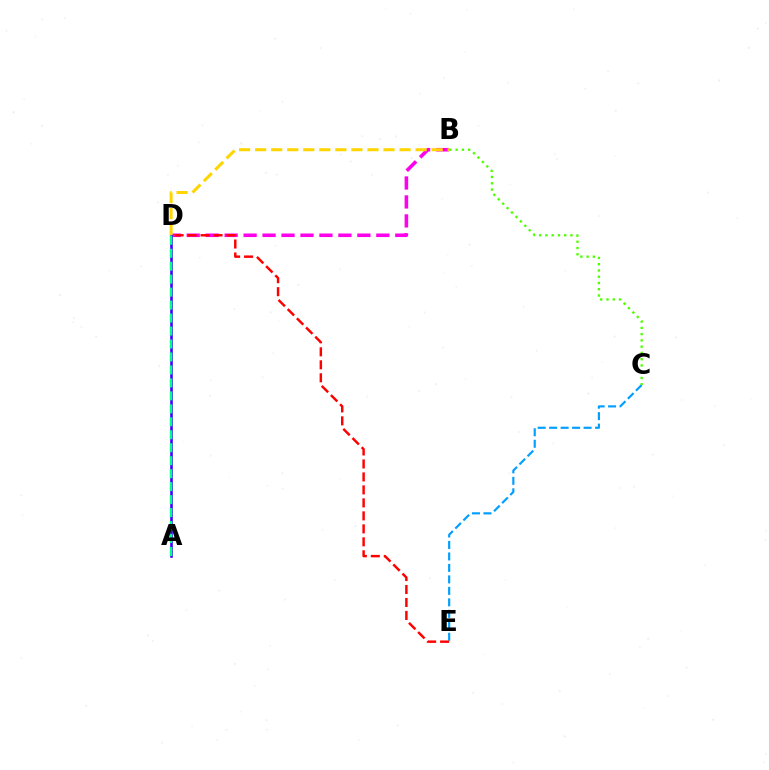{('B', 'D'): [{'color': '#ff00ed', 'line_style': 'dashed', 'thickness': 2.58}, {'color': '#ffd500', 'line_style': 'dashed', 'thickness': 2.18}], ('A', 'D'): [{'color': '#3700ff', 'line_style': 'solid', 'thickness': 1.86}, {'color': '#00ff86', 'line_style': 'dashed', 'thickness': 1.76}], ('C', 'E'): [{'color': '#009eff', 'line_style': 'dashed', 'thickness': 1.56}], ('D', 'E'): [{'color': '#ff0000', 'line_style': 'dashed', 'thickness': 1.76}], ('B', 'C'): [{'color': '#4fff00', 'line_style': 'dotted', 'thickness': 1.7}]}